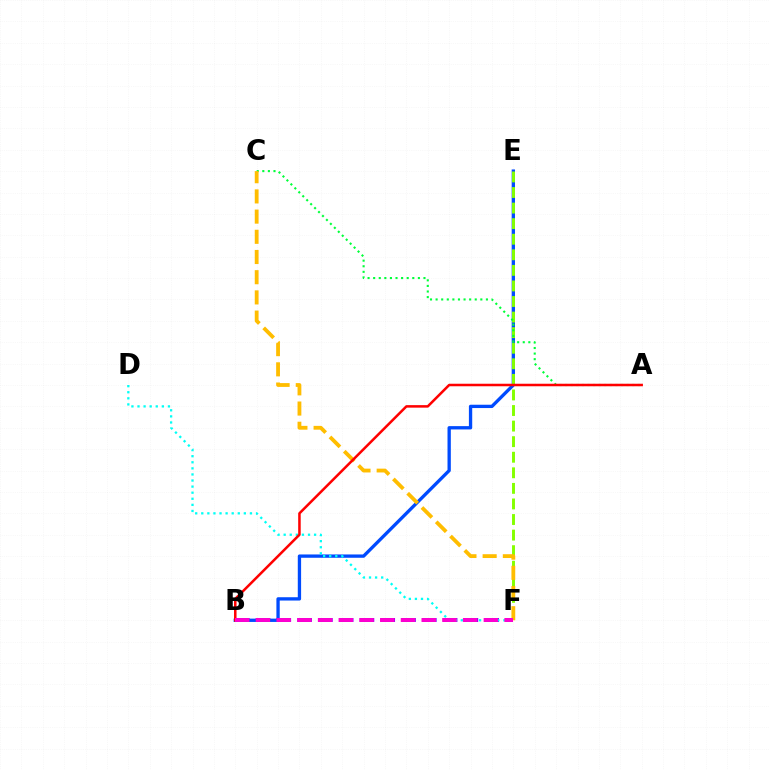{('B', 'F'): [{'color': '#7200ff', 'line_style': 'dashed', 'thickness': 2.82}, {'color': '#ff00cf', 'line_style': 'dashed', 'thickness': 2.81}], ('B', 'E'): [{'color': '#004bff', 'line_style': 'solid', 'thickness': 2.39}], ('E', 'F'): [{'color': '#84ff00', 'line_style': 'dashed', 'thickness': 2.12}], ('A', 'C'): [{'color': '#00ff39', 'line_style': 'dotted', 'thickness': 1.52}], ('D', 'F'): [{'color': '#00fff6', 'line_style': 'dotted', 'thickness': 1.65}], ('C', 'F'): [{'color': '#ffbd00', 'line_style': 'dashed', 'thickness': 2.74}], ('A', 'B'): [{'color': '#ff0000', 'line_style': 'solid', 'thickness': 1.81}]}